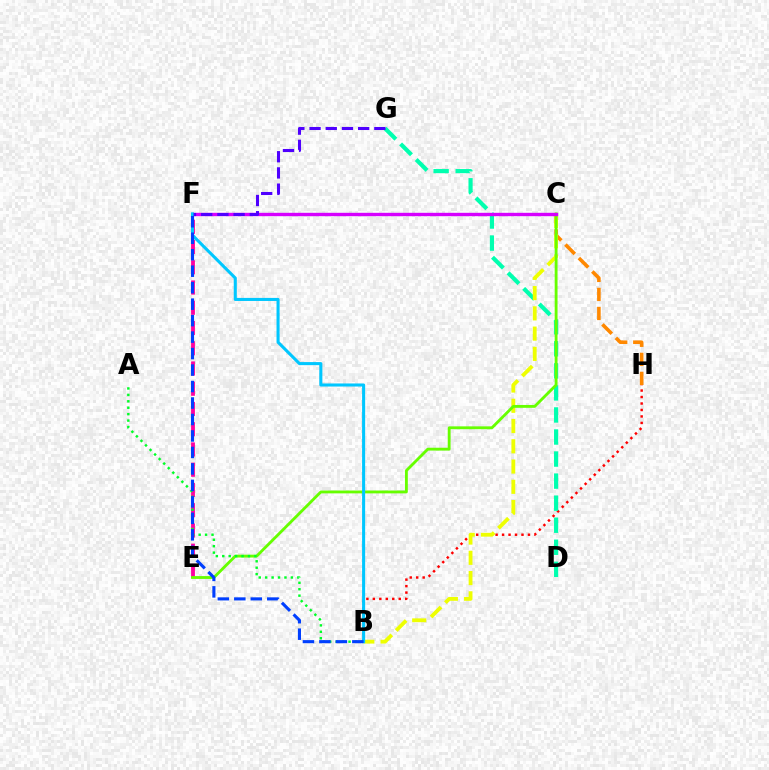{('B', 'H'): [{'color': '#ff0000', 'line_style': 'dotted', 'thickness': 1.76}], ('D', 'G'): [{'color': '#00ffaf', 'line_style': 'dashed', 'thickness': 3.0}], ('C', 'H'): [{'color': '#ff8800', 'line_style': 'dashed', 'thickness': 2.59}], ('E', 'F'): [{'color': '#ff00a0', 'line_style': 'dashed', 'thickness': 2.75}], ('B', 'C'): [{'color': '#eeff00', 'line_style': 'dashed', 'thickness': 2.75}], ('C', 'E'): [{'color': '#66ff00', 'line_style': 'solid', 'thickness': 2.05}], ('A', 'B'): [{'color': '#00ff27', 'line_style': 'dotted', 'thickness': 1.75}], ('C', 'F'): [{'color': '#d600ff', 'line_style': 'solid', 'thickness': 2.43}], ('B', 'F'): [{'color': '#00c7ff', 'line_style': 'solid', 'thickness': 2.2}, {'color': '#003fff', 'line_style': 'dashed', 'thickness': 2.24}], ('F', 'G'): [{'color': '#4f00ff', 'line_style': 'dashed', 'thickness': 2.2}]}